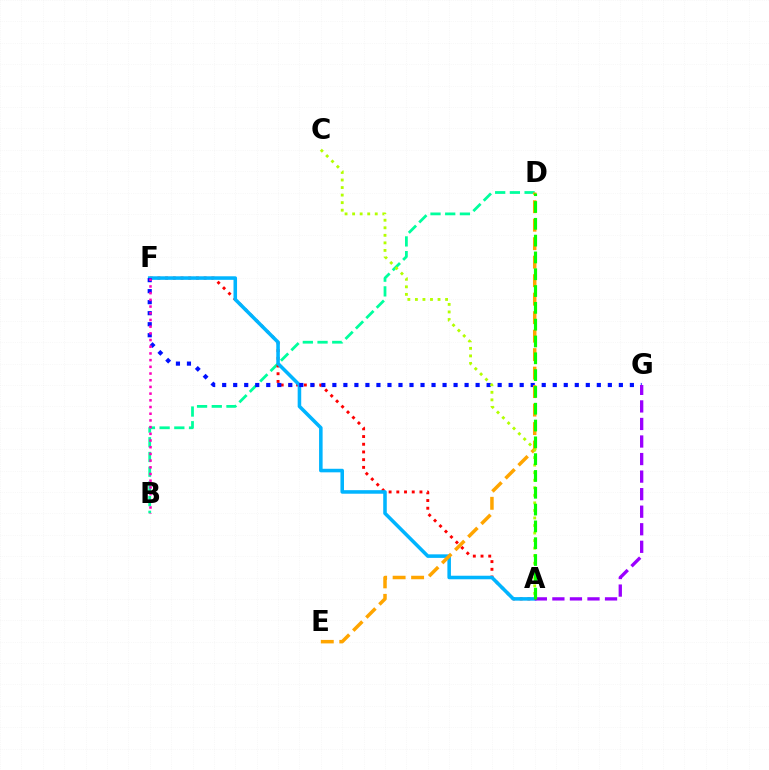{('B', 'D'): [{'color': '#00ff9d', 'line_style': 'dashed', 'thickness': 2.0}], ('A', 'F'): [{'color': '#ff0000', 'line_style': 'dotted', 'thickness': 2.09}, {'color': '#00b5ff', 'line_style': 'solid', 'thickness': 2.56}], ('F', 'G'): [{'color': '#0010ff', 'line_style': 'dotted', 'thickness': 2.99}], ('D', 'E'): [{'color': '#ffa500', 'line_style': 'dashed', 'thickness': 2.51}], ('A', 'G'): [{'color': '#9b00ff', 'line_style': 'dashed', 'thickness': 2.38}], ('A', 'C'): [{'color': '#b3ff00', 'line_style': 'dotted', 'thickness': 2.05}], ('B', 'F'): [{'color': '#ff00bd', 'line_style': 'dotted', 'thickness': 1.82}], ('A', 'D'): [{'color': '#08ff00', 'line_style': 'dashed', 'thickness': 2.28}]}